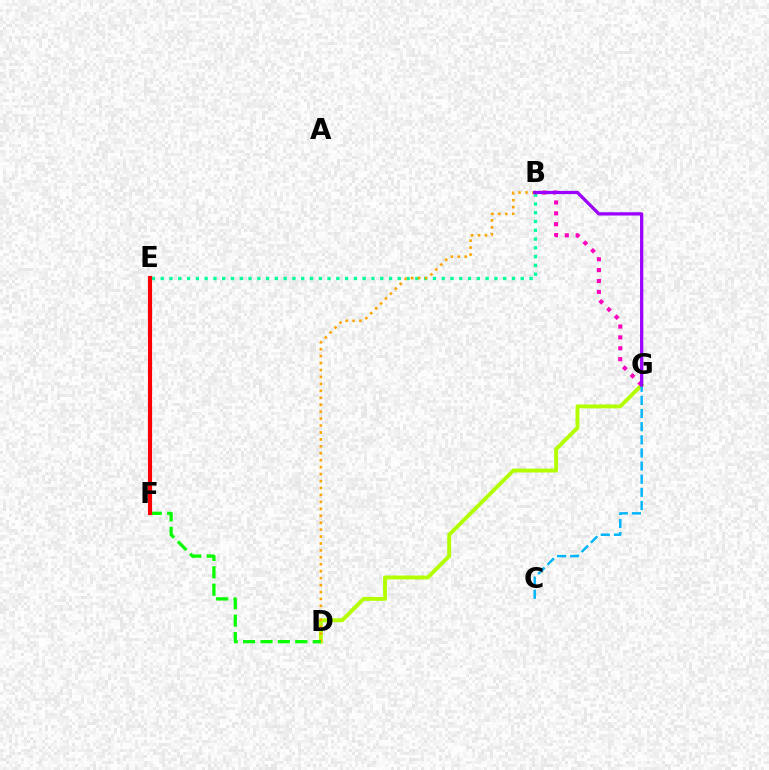{('B', 'E'): [{'color': '#00ff9d', 'line_style': 'dotted', 'thickness': 2.39}], ('D', 'G'): [{'color': '#b3ff00', 'line_style': 'solid', 'thickness': 2.81}], ('B', 'G'): [{'color': '#ff00bd', 'line_style': 'dotted', 'thickness': 2.96}, {'color': '#9b00ff', 'line_style': 'solid', 'thickness': 2.34}], ('E', 'F'): [{'color': '#0010ff', 'line_style': 'solid', 'thickness': 2.11}, {'color': '#ff0000', 'line_style': 'solid', 'thickness': 2.98}], ('B', 'D'): [{'color': '#ffa500', 'line_style': 'dotted', 'thickness': 1.89}], ('D', 'F'): [{'color': '#08ff00', 'line_style': 'dashed', 'thickness': 2.37}], ('C', 'G'): [{'color': '#00b5ff', 'line_style': 'dashed', 'thickness': 1.78}]}